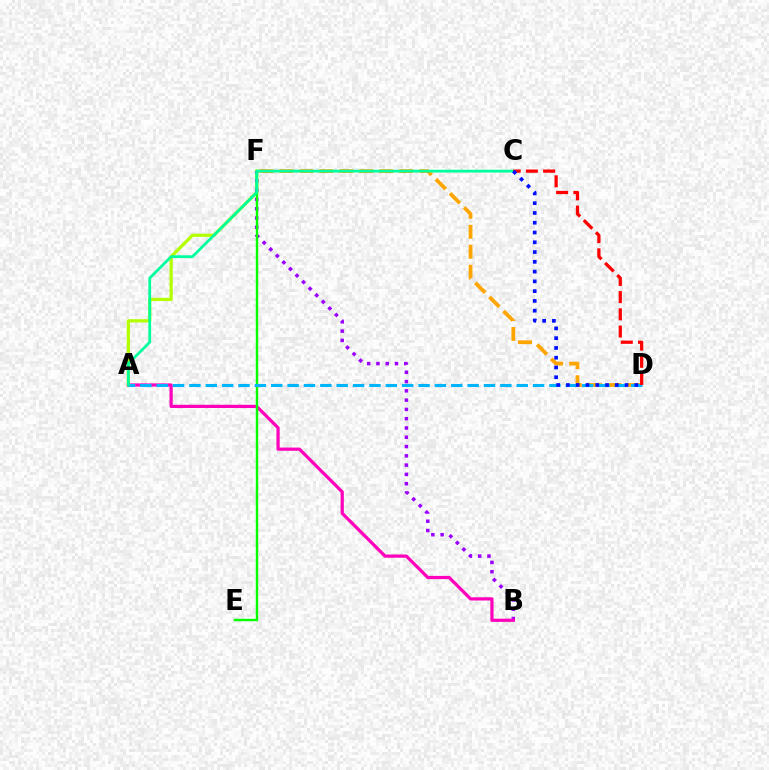{('A', 'F'): [{'color': '#b3ff00', 'line_style': 'solid', 'thickness': 2.33}], ('B', 'F'): [{'color': '#9b00ff', 'line_style': 'dotted', 'thickness': 2.52}], ('A', 'B'): [{'color': '#ff00bd', 'line_style': 'solid', 'thickness': 2.31}], ('E', 'F'): [{'color': '#08ff00', 'line_style': 'solid', 'thickness': 1.76}], ('D', 'F'): [{'color': '#ffa500', 'line_style': 'dashed', 'thickness': 2.71}], ('A', 'D'): [{'color': '#00b5ff', 'line_style': 'dashed', 'thickness': 2.22}], ('A', 'C'): [{'color': '#00ff9d', 'line_style': 'solid', 'thickness': 2.0}], ('C', 'D'): [{'color': '#ff0000', 'line_style': 'dashed', 'thickness': 2.34}, {'color': '#0010ff', 'line_style': 'dotted', 'thickness': 2.66}]}